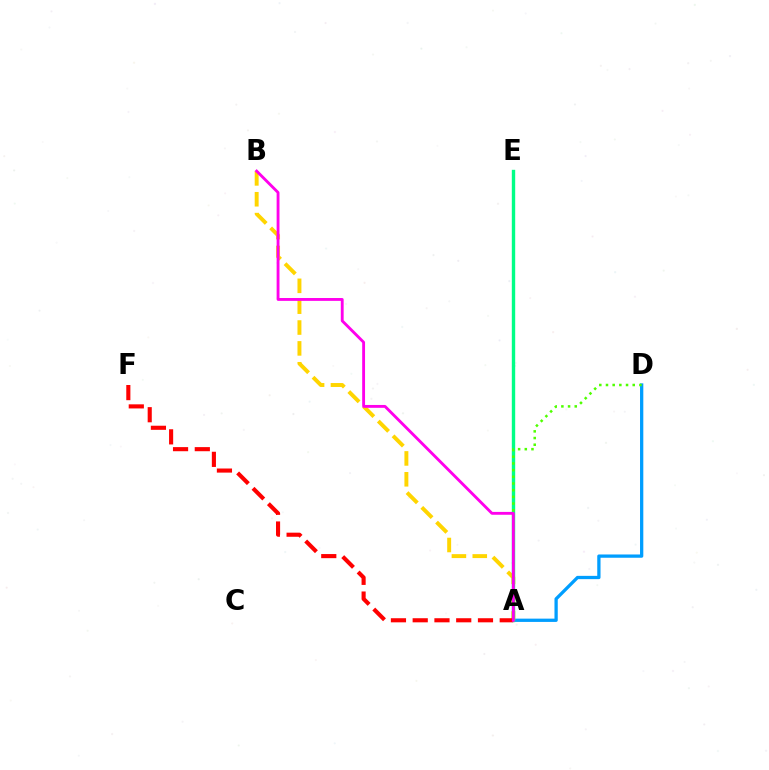{('A', 'E'): [{'color': '#3700ff', 'line_style': 'dashed', 'thickness': 2.17}, {'color': '#00ff86', 'line_style': 'solid', 'thickness': 2.43}], ('A', 'D'): [{'color': '#009eff', 'line_style': 'solid', 'thickness': 2.36}, {'color': '#4fff00', 'line_style': 'dotted', 'thickness': 1.82}], ('A', 'B'): [{'color': '#ffd500', 'line_style': 'dashed', 'thickness': 2.83}, {'color': '#ff00ed', 'line_style': 'solid', 'thickness': 2.06}], ('A', 'F'): [{'color': '#ff0000', 'line_style': 'dashed', 'thickness': 2.96}]}